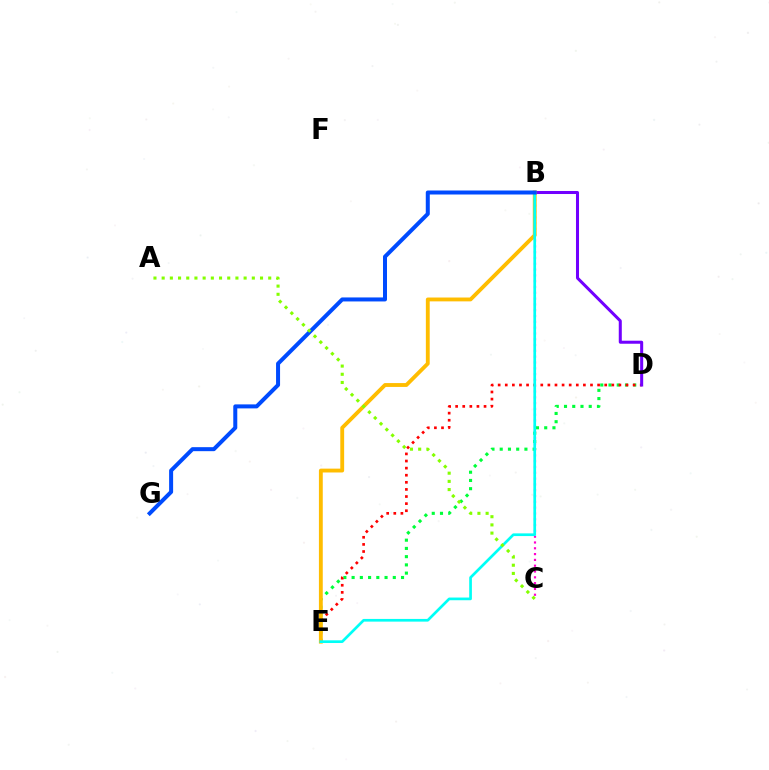{('B', 'C'): [{'color': '#ff00cf', 'line_style': 'dotted', 'thickness': 1.58}], ('D', 'E'): [{'color': '#00ff39', 'line_style': 'dotted', 'thickness': 2.24}, {'color': '#ff0000', 'line_style': 'dotted', 'thickness': 1.93}], ('B', 'D'): [{'color': '#7200ff', 'line_style': 'solid', 'thickness': 2.18}], ('B', 'E'): [{'color': '#ffbd00', 'line_style': 'solid', 'thickness': 2.77}, {'color': '#00fff6', 'line_style': 'solid', 'thickness': 1.94}], ('B', 'G'): [{'color': '#004bff', 'line_style': 'solid', 'thickness': 2.88}], ('A', 'C'): [{'color': '#84ff00', 'line_style': 'dotted', 'thickness': 2.23}]}